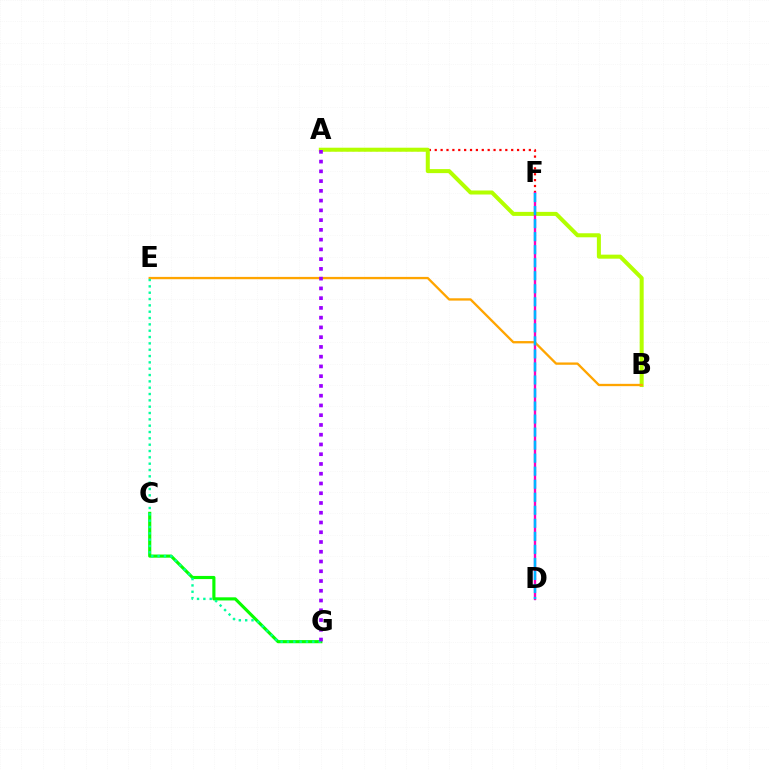{('D', 'F'): [{'color': '#0010ff', 'line_style': 'solid', 'thickness': 1.53}, {'color': '#ff00bd', 'line_style': 'solid', 'thickness': 1.59}, {'color': '#00b5ff', 'line_style': 'dashed', 'thickness': 1.77}], ('A', 'F'): [{'color': '#ff0000', 'line_style': 'dotted', 'thickness': 1.6}], ('A', 'B'): [{'color': '#b3ff00', 'line_style': 'solid', 'thickness': 2.9}], ('C', 'G'): [{'color': '#08ff00', 'line_style': 'solid', 'thickness': 2.26}], ('B', 'E'): [{'color': '#ffa500', 'line_style': 'solid', 'thickness': 1.67}], ('E', 'G'): [{'color': '#00ff9d', 'line_style': 'dotted', 'thickness': 1.72}], ('A', 'G'): [{'color': '#9b00ff', 'line_style': 'dotted', 'thickness': 2.65}]}